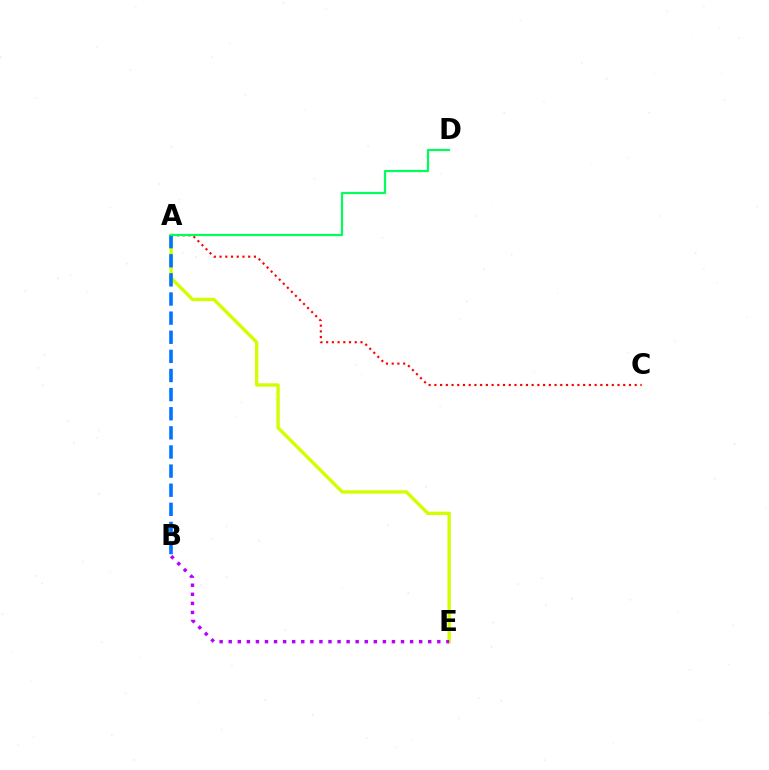{('A', 'E'): [{'color': '#d1ff00', 'line_style': 'solid', 'thickness': 2.43}], ('A', 'C'): [{'color': '#ff0000', 'line_style': 'dotted', 'thickness': 1.56}], ('B', 'E'): [{'color': '#b900ff', 'line_style': 'dotted', 'thickness': 2.46}], ('A', 'B'): [{'color': '#0074ff', 'line_style': 'dashed', 'thickness': 2.6}], ('A', 'D'): [{'color': '#00ff5c', 'line_style': 'solid', 'thickness': 1.58}]}